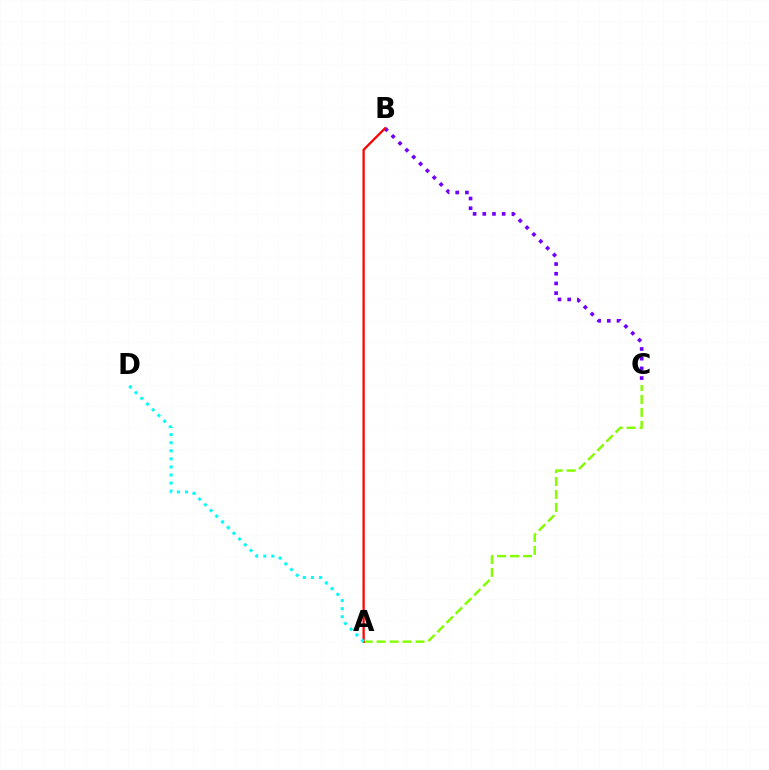{('B', 'C'): [{'color': '#7200ff', 'line_style': 'dotted', 'thickness': 2.63}], ('A', 'C'): [{'color': '#84ff00', 'line_style': 'dashed', 'thickness': 1.76}], ('A', 'B'): [{'color': '#ff0000', 'line_style': 'solid', 'thickness': 1.63}], ('A', 'D'): [{'color': '#00fff6', 'line_style': 'dotted', 'thickness': 2.19}]}